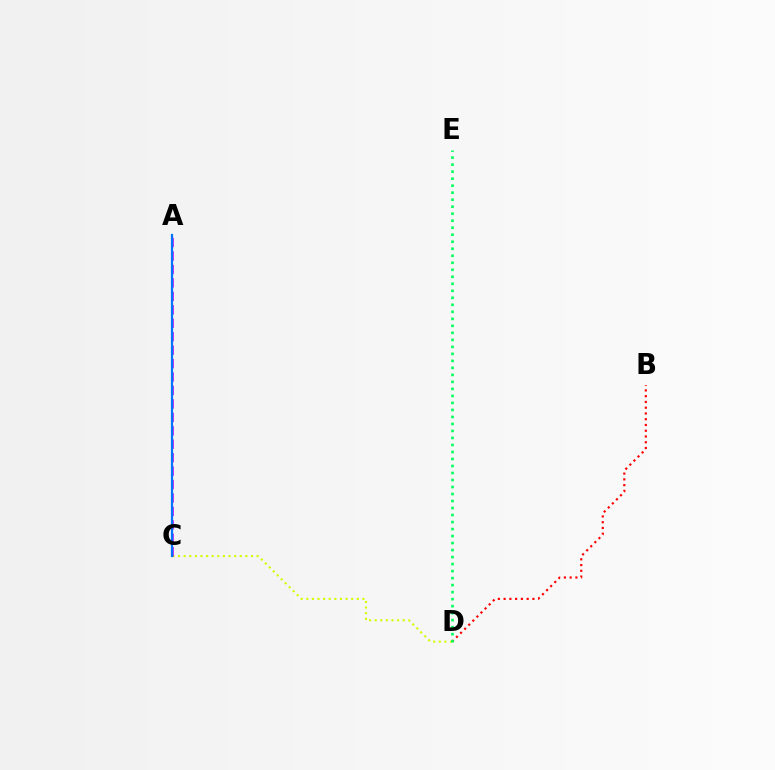{('C', 'D'): [{'color': '#d1ff00', 'line_style': 'dotted', 'thickness': 1.52}], ('B', 'D'): [{'color': '#ff0000', 'line_style': 'dotted', 'thickness': 1.56}], ('A', 'C'): [{'color': '#b900ff', 'line_style': 'dashed', 'thickness': 1.83}, {'color': '#0074ff', 'line_style': 'solid', 'thickness': 1.6}], ('D', 'E'): [{'color': '#00ff5c', 'line_style': 'dotted', 'thickness': 1.9}]}